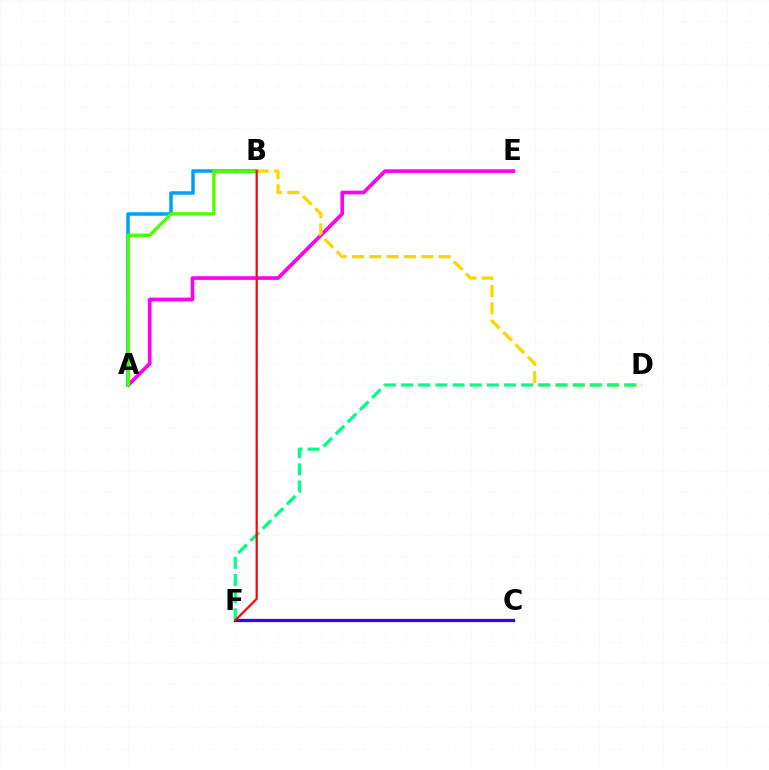{('A', 'E'): [{'color': '#ff00ed', 'line_style': 'solid', 'thickness': 2.63}], ('A', 'B'): [{'color': '#009eff', 'line_style': 'solid', 'thickness': 2.52}, {'color': '#4fff00', 'line_style': 'solid', 'thickness': 2.45}], ('B', 'D'): [{'color': '#ffd500', 'line_style': 'dashed', 'thickness': 2.35}], ('C', 'F'): [{'color': '#3700ff', 'line_style': 'solid', 'thickness': 2.34}], ('D', 'F'): [{'color': '#00ff86', 'line_style': 'dashed', 'thickness': 2.33}], ('B', 'F'): [{'color': '#ff0000', 'line_style': 'solid', 'thickness': 1.58}]}